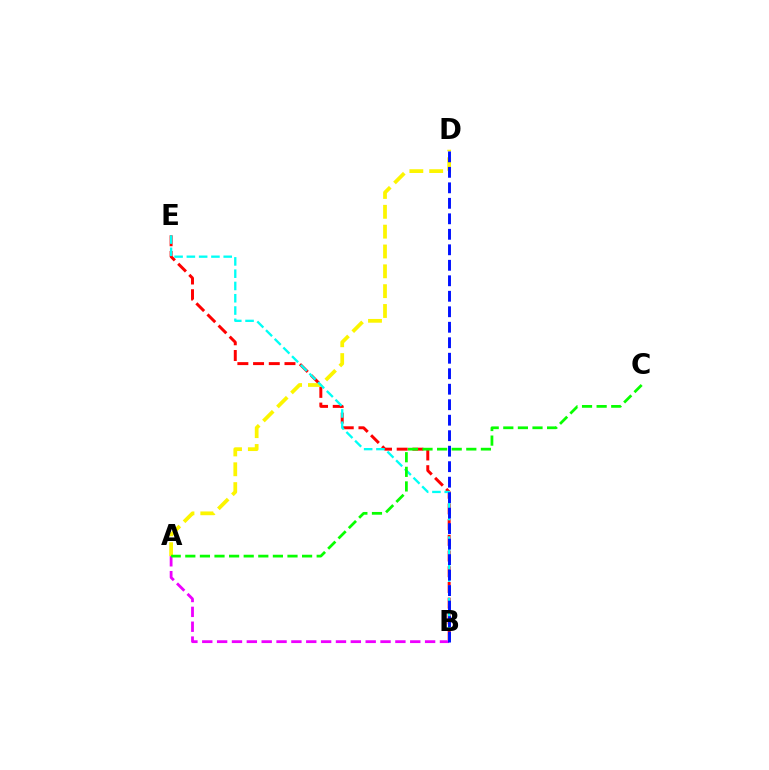{('B', 'E'): [{'color': '#ff0000', 'line_style': 'dashed', 'thickness': 2.13}, {'color': '#00fff6', 'line_style': 'dashed', 'thickness': 1.67}], ('A', 'D'): [{'color': '#fcf500', 'line_style': 'dashed', 'thickness': 2.69}], ('A', 'B'): [{'color': '#ee00ff', 'line_style': 'dashed', 'thickness': 2.02}], ('B', 'D'): [{'color': '#0010ff', 'line_style': 'dashed', 'thickness': 2.1}], ('A', 'C'): [{'color': '#08ff00', 'line_style': 'dashed', 'thickness': 1.98}]}